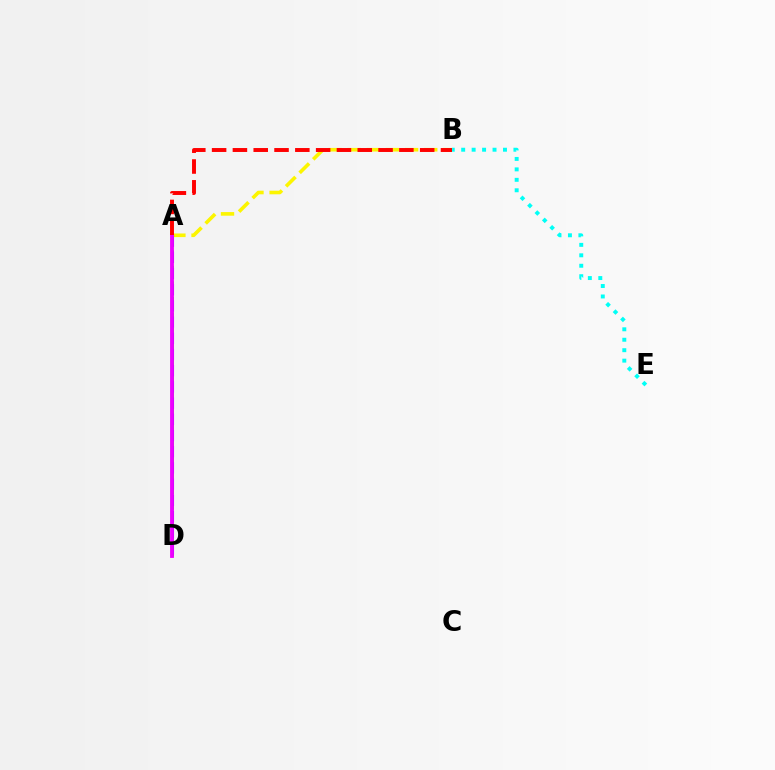{('A', 'B'): [{'color': '#fcf500', 'line_style': 'dashed', 'thickness': 2.6}, {'color': '#ff0000', 'line_style': 'dashed', 'thickness': 2.83}], ('A', 'D'): [{'color': '#08ff00', 'line_style': 'dashed', 'thickness': 2.11}, {'color': '#0010ff', 'line_style': 'dashed', 'thickness': 2.2}, {'color': '#ee00ff', 'line_style': 'solid', 'thickness': 2.76}], ('B', 'E'): [{'color': '#00fff6', 'line_style': 'dotted', 'thickness': 2.84}]}